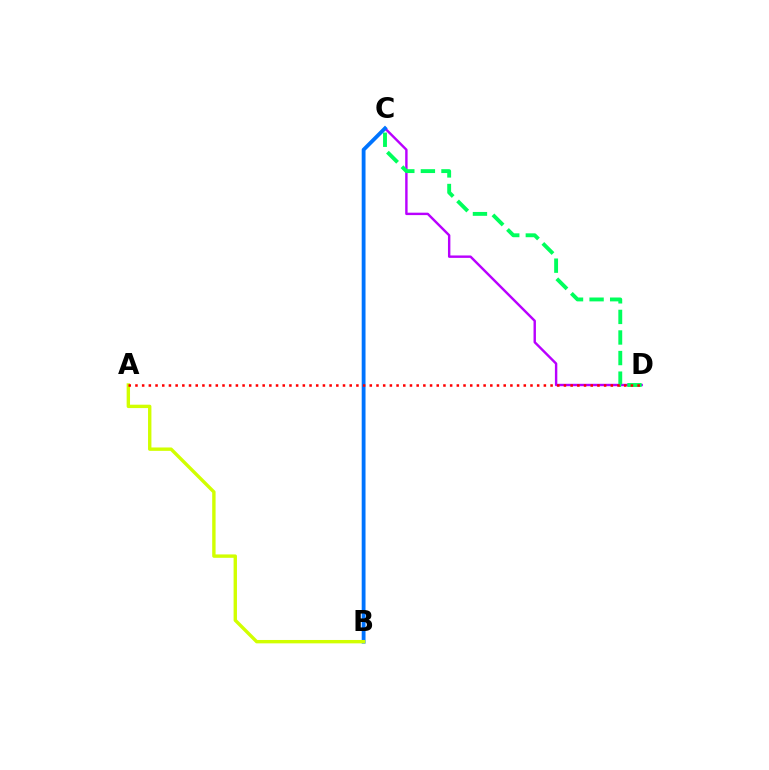{('C', 'D'): [{'color': '#b900ff', 'line_style': 'solid', 'thickness': 1.74}, {'color': '#00ff5c', 'line_style': 'dashed', 'thickness': 2.8}], ('B', 'C'): [{'color': '#0074ff', 'line_style': 'solid', 'thickness': 2.75}], ('A', 'B'): [{'color': '#d1ff00', 'line_style': 'solid', 'thickness': 2.44}], ('A', 'D'): [{'color': '#ff0000', 'line_style': 'dotted', 'thickness': 1.82}]}